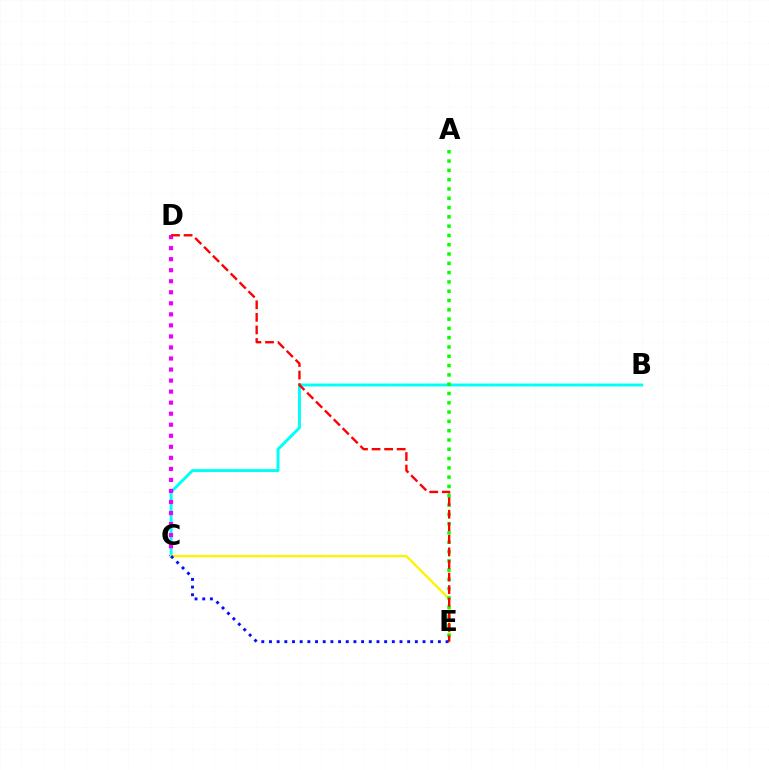{('B', 'C'): [{'color': '#00fff6', 'line_style': 'solid', 'thickness': 2.11}], ('C', 'D'): [{'color': '#ee00ff', 'line_style': 'dotted', 'thickness': 3.0}], ('C', 'E'): [{'color': '#fcf500', 'line_style': 'solid', 'thickness': 1.67}, {'color': '#0010ff', 'line_style': 'dotted', 'thickness': 2.09}], ('A', 'E'): [{'color': '#08ff00', 'line_style': 'dotted', 'thickness': 2.53}], ('D', 'E'): [{'color': '#ff0000', 'line_style': 'dashed', 'thickness': 1.71}]}